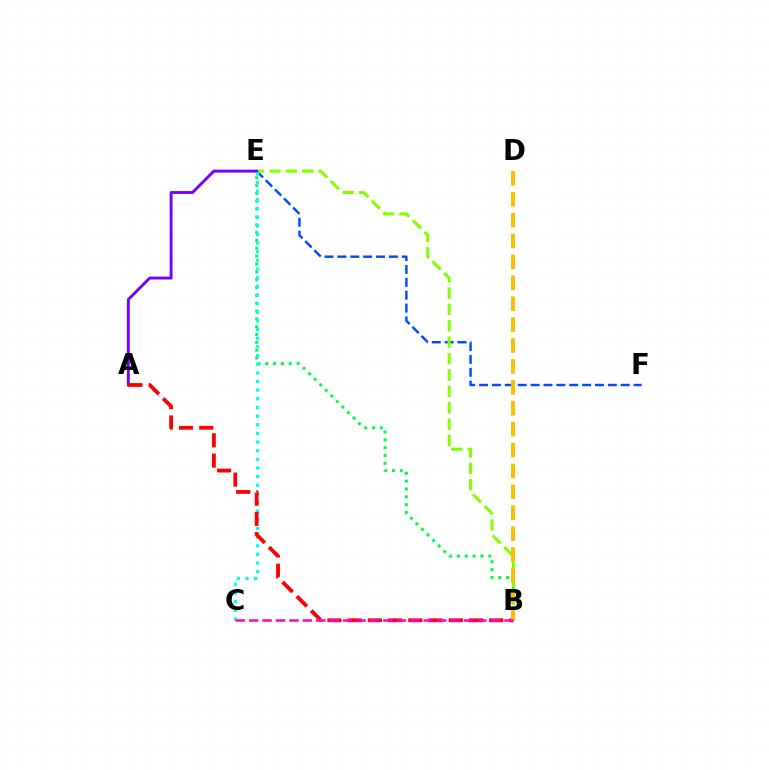{('E', 'F'): [{'color': '#004bff', 'line_style': 'dashed', 'thickness': 1.75}], ('B', 'E'): [{'color': '#00ff39', 'line_style': 'dotted', 'thickness': 2.13}, {'color': '#84ff00', 'line_style': 'dashed', 'thickness': 2.23}], ('A', 'E'): [{'color': '#7200ff', 'line_style': 'solid', 'thickness': 2.08}], ('C', 'E'): [{'color': '#00fff6', 'line_style': 'dotted', 'thickness': 2.35}], ('A', 'B'): [{'color': '#ff0000', 'line_style': 'dashed', 'thickness': 2.75}], ('B', 'D'): [{'color': '#ffbd00', 'line_style': 'dashed', 'thickness': 2.84}], ('B', 'C'): [{'color': '#ff00cf', 'line_style': 'dashed', 'thickness': 1.82}]}